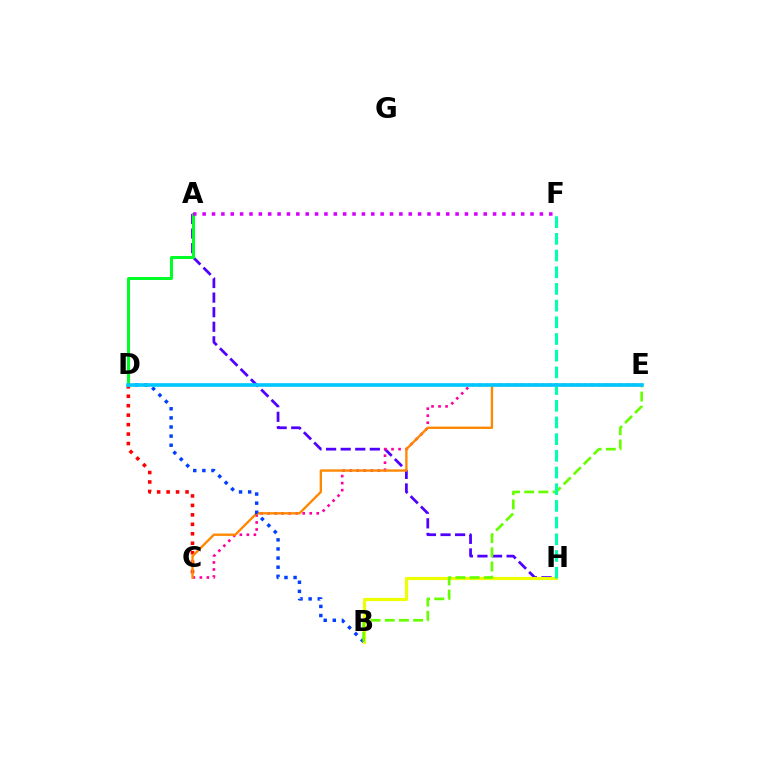{('A', 'H'): [{'color': '#4f00ff', 'line_style': 'dashed', 'thickness': 1.98}], ('B', 'H'): [{'color': '#eeff00', 'line_style': 'solid', 'thickness': 2.26}], ('C', 'D'): [{'color': '#ff0000', 'line_style': 'dotted', 'thickness': 2.57}], ('A', 'D'): [{'color': '#00ff27', 'line_style': 'solid', 'thickness': 2.16}], ('C', 'E'): [{'color': '#ff00a0', 'line_style': 'dotted', 'thickness': 1.91}, {'color': '#ff8800', 'line_style': 'solid', 'thickness': 1.69}], ('A', 'F'): [{'color': '#d600ff', 'line_style': 'dotted', 'thickness': 2.55}], ('B', 'D'): [{'color': '#003fff', 'line_style': 'dotted', 'thickness': 2.48}], ('B', 'E'): [{'color': '#66ff00', 'line_style': 'dashed', 'thickness': 1.93}], ('F', 'H'): [{'color': '#00ffaf', 'line_style': 'dashed', 'thickness': 2.27}], ('D', 'E'): [{'color': '#00c7ff', 'line_style': 'solid', 'thickness': 2.62}]}